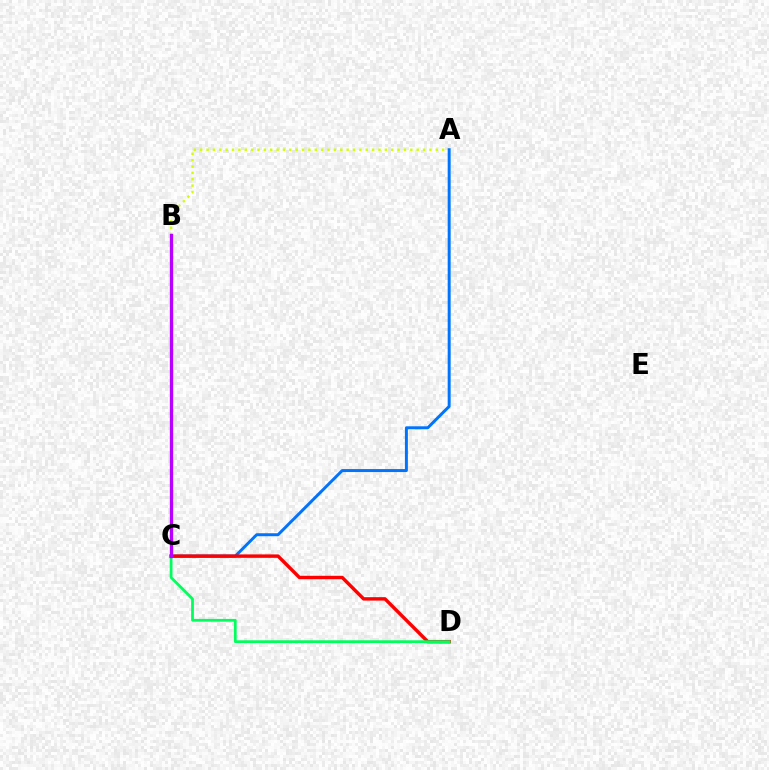{('A', 'B'): [{'color': '#d1ff00', 'line_style': 'dotted', 'thickness': 1.73}], ('A', 'C'): [{'color': '#0074ff', 'line_style': 'solid', 'thickness': 2.14}], ('C', 'D'): [{'color': '#ff0000', 'line_style': 'solid', 'thickness': 2.46}, {'color': '#00ff5c', 'line_style': 'solid', 'thickness': 1.99}], ('B', 'C'): [{'color': '#b900ff', 'line_style': 'solid', 'thickness': 2.39}]}